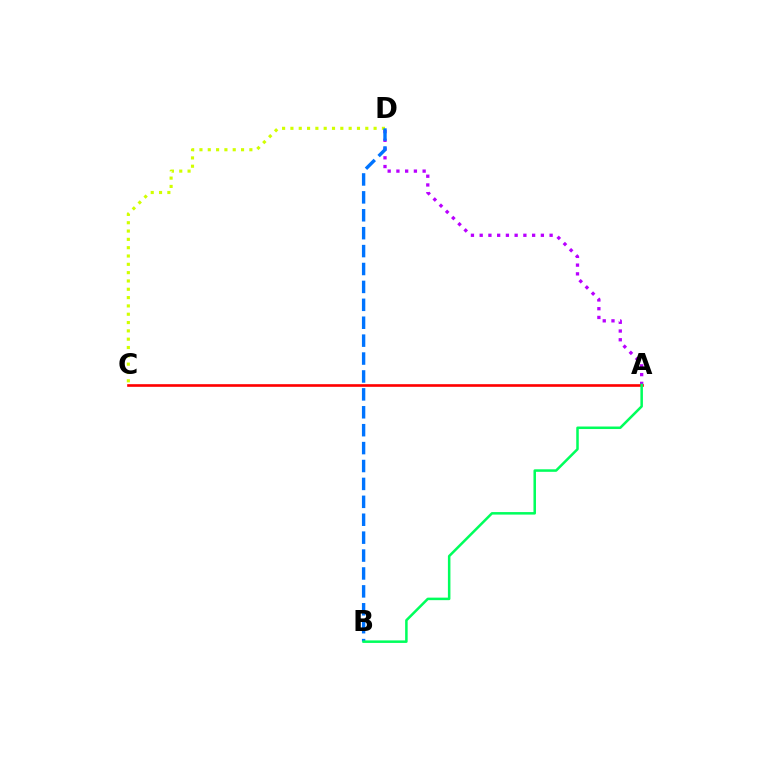{('C', 'D'): [{'color': '#d1ff00', 'line_style': 'dotted', 'thickness': 2.26}], ('A', 'D'): [{'color': '#b900ff', 'line_style': 'dotted', 'thickness': 2.37}], ('B', 'D'): [{'color': '#0074ff', 'line_style': 'dashed', 'thickness': 2.43}], ('A', 'C'): [{'color': '#ff0000', 'line_style': 'solid', 'thickness': 1.9}], ('A', 'B'): [{'color': '#00ff5c', 'line_style': 'solid', 'thickness': 1.82}]}